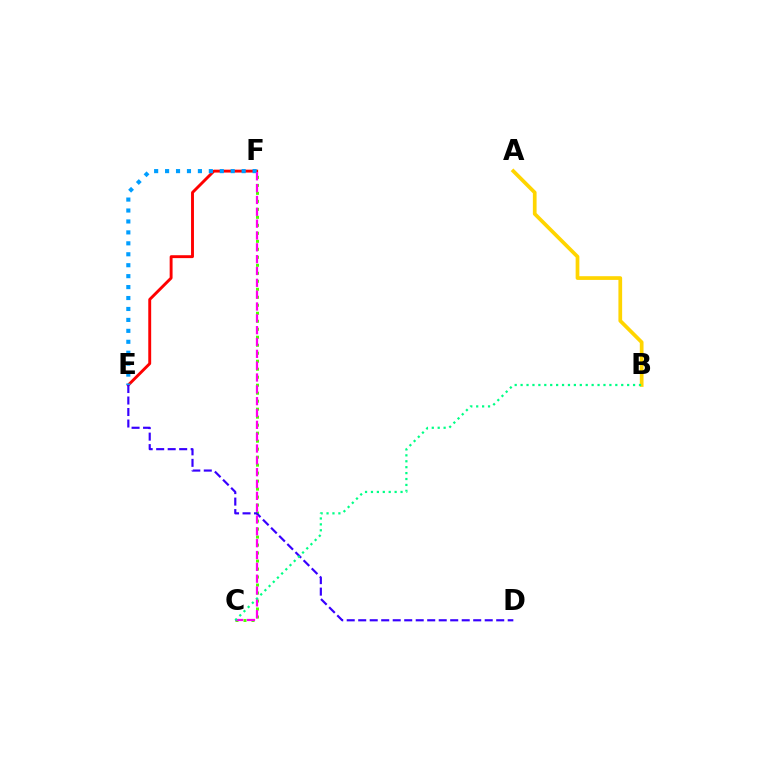{('E', 'F'): [{'color': '#ff0000', 'line_style': 'solid', 'thickness': 2.09}, {'color': '#009eff', 'line_style': 'dotted', 'thickness': 2.97}], ('A', 'B'): [{'color': '#ffd500', 'line_style': 'solid', 'thickness': 2.68}], ('C', 'F'): [{'color': '#4fff00', 'line_style': 'dotted', 'thickness': 2.17}, {'color': '#ff00ed', 'line_style': 'dashed', 'thickness': 1.61}], ('D', 'E'): [{'color': '#3700ff', 'line_style': 'dashed', 'thickness': 1.56}], ('B', 'C'): [{'color': '#00ff86', 'line_style': 'dotted', 'thickness': 1.61}]}